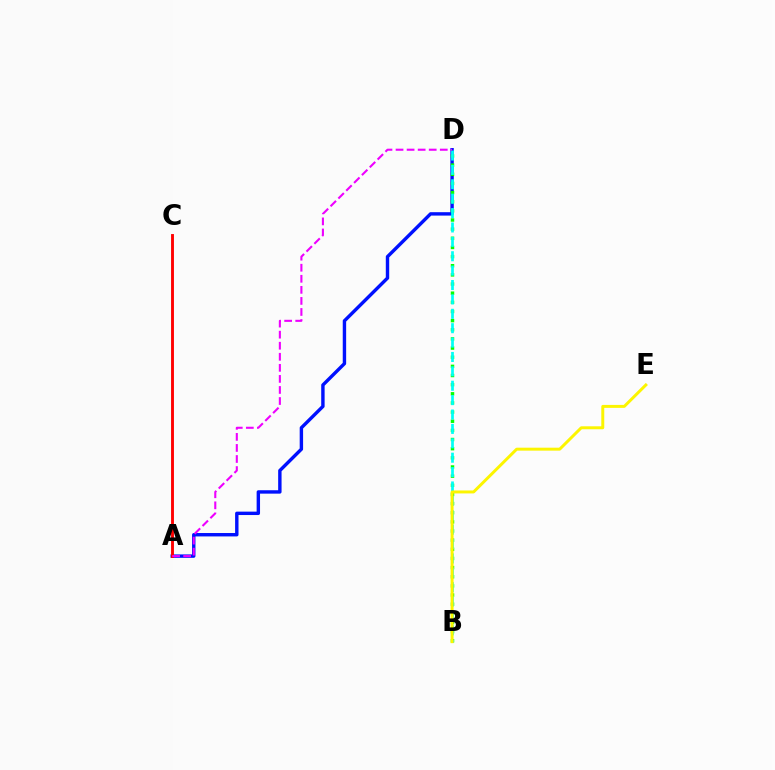{('A', 'D'): [{'color': '#0010ff', 'line_style': 'solid', 'thickness': 2.45}, {'color': '#ee00ff', 'line_style': 'dashed', 'thickness': 1.5}], ('B', 'D'): [{'color': '#08ff00', 'line_style': 'dotted', 'thickness': 2.49}, {'color': '#00fff6', 'line_style': 'dashed', 'thickness': 1.95}], ('A', 'C'): [{'color': '#ff0000', 'line_style': 'solid', 'thickness': 2.07}], ('B', 'E'): [{'color': '#fcf500', 'line_style': 'solid', 'thickness': 2.14}]}